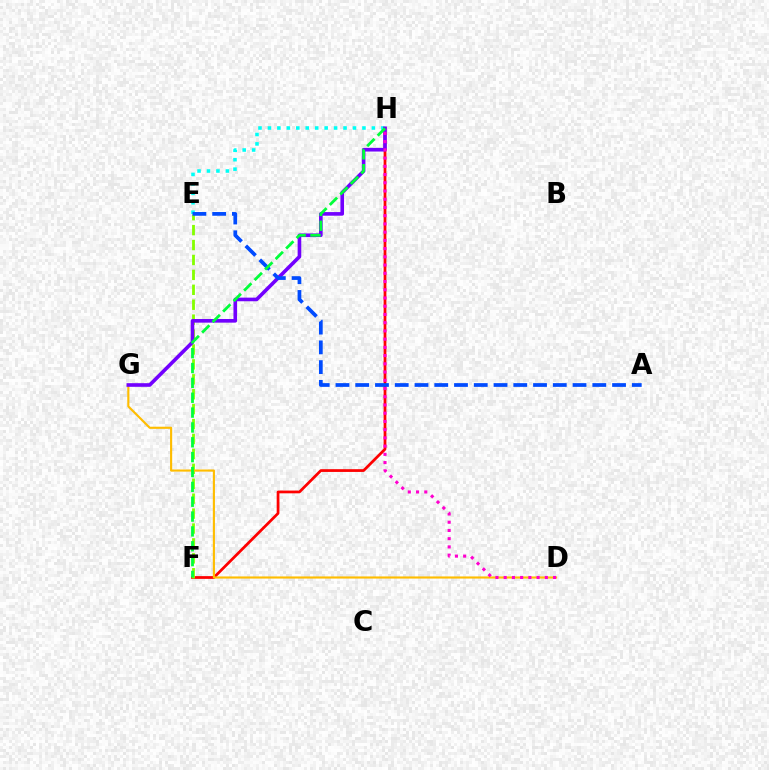{('E', 'H'): [{'color': '#00fff6', 'line_style': 'dotted', 'thickness': 2.57}], ('F', 'H'): [{'color': '#ff0000', 'line_style': 'solid', 'thickness': 1.98}, {'color': '#00ff39', 'line_style': 'dashed', 'thickness': 2.02}], ('E', 'F'): [{'color': '#84ff00', 'line_style': 'dashed', 'thickness': 2.03}], ('D', 'G'): [{'color': '#ffbd00', 'line_style': 'solid', 'thickness': 1.54}], ('G', 'H'): [{'color': '#7200ff', 'line_style': 'solid', 'thickness': 2.61}], ('D', 'H'): [{'color': '#ff00cf', 'line_style': 'dotted', 'thickness': 2.24}], ('A', 'E'): [{'color': '#004bff', 'line_style': 'dashed', 'thickness': 2.68}]}